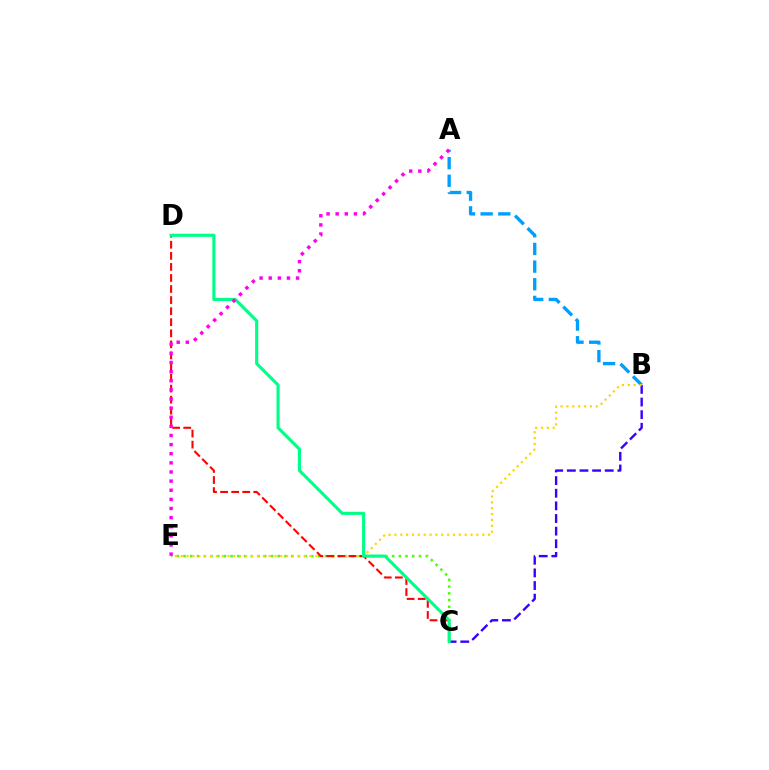{('A', 'B'): [{'color': '#009eff', 'line_style': 'dashed', 'thickness': 2.4}], ('B', 'C'): [{'color': '#3700ff', 'line_style': 'dashed', 'thickness': 1.72}], ('C', 'E'): [{'color': '#4fff00', 'line_style': 'dotted', 'thickness': 1.83}], ('B', 'E'): [{'color': '#ffd500', 'line_style': 'dotted', 'thickness': 1.59}], ('C', 'D'): [{'color': '#ff0000', 'line_style': 'dashed', 'thickness': 1.5}, {'color': '#00ff86', 'line_style': 'solid', 'thickness': 2.25}], ('A', 'E'): [{'color': '#ff00ed', 'line_style': 'dotted', 'thickness': 2.48}]}